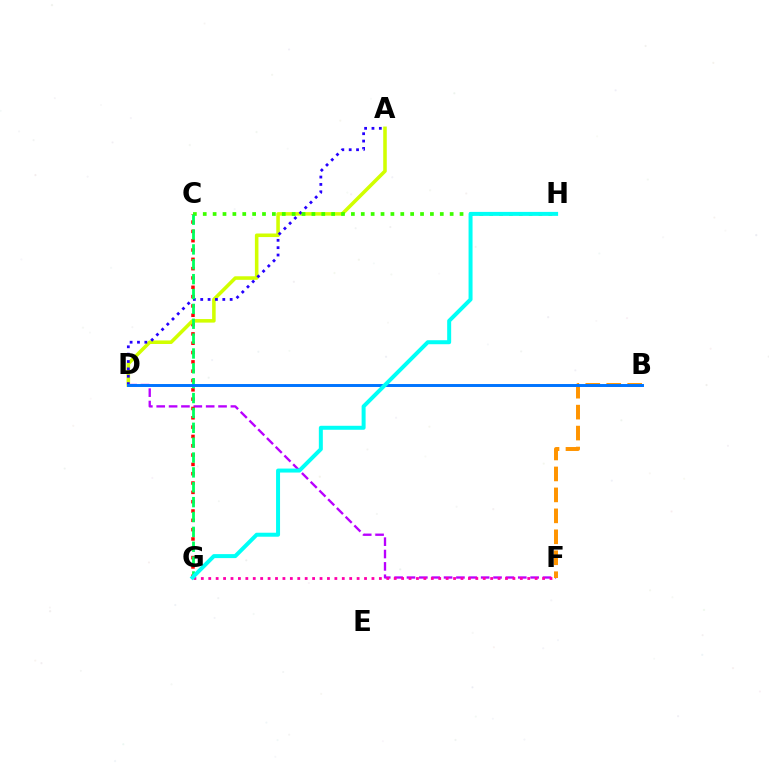{('D', 'F'): [{'color': '#b900ff', 'line_style': 'dashed', 'thickness': 1.68}], ('C', 'G'): [{'color': '#ff0000', 'line_style': 'dotted', 'thickness': 2.53}, {'color': '#00ff5c', 'line_style': 'dashed', 'thickness': 2.02}], ('B', 'F'): [{'color': '#ff9400', 'line_style': 'dashed', 'thickness': 2.85}], ('A', 'D'): [{'color': '#d1ff00', 'line_style': 'solid', 'thickness': 2.56}, {'color': '#2500ff', 'line_style': 'dotted', 'thickness': 2.0}], ('C', 'H'): [{'color': '#3dff00', 'line_style': 'dotted', 'thickness': 2.68}], ('F', 'G'): [{'color': '#ff00ac', 'line_style': 'dotted', 'thickness': 2.02}], ('B', 'D'): [{'color': '#0074ff', 'line_style': 'solid', 'thickness': 2.12}], ('G', 'H'): [{'color': '#00fff6', 'line_style': 'solid', 'thickness': 2.87}]}